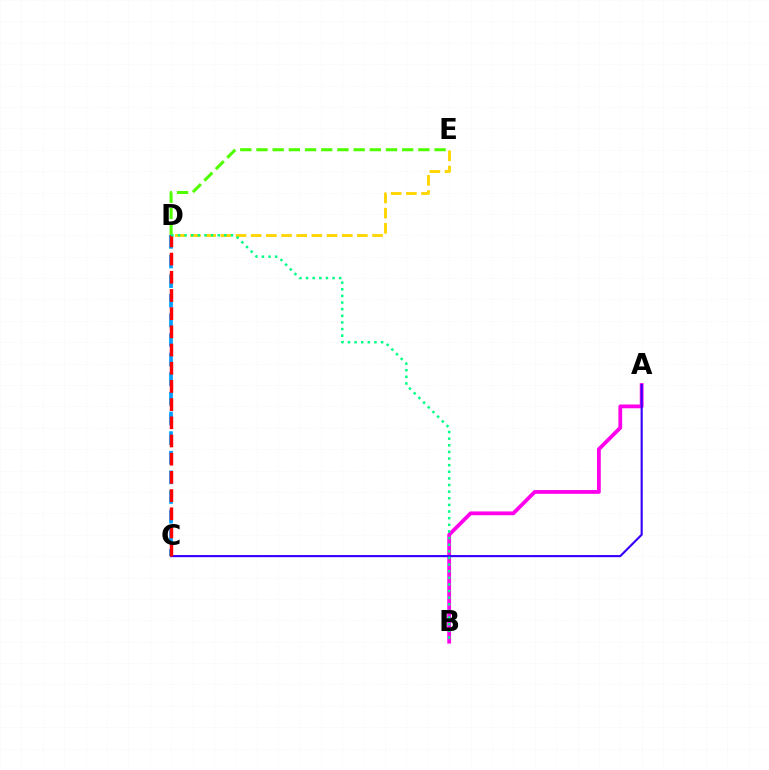{('D', 'E'): [{'color': '#ffd500', 'line_style': 'dashed', 'thickness': 2.06}, {'color': '#4fff00', 'line_style': 'dashed', 'thickness': 2.2}], ('A', 'B'): [{'color': '#ff00ed', 'line_style': 'solid', 'thickness': 2.73}], ('C', 'D'): [{'color': '#009eff', 'line_style': 'dashed', 'thickness': 2.67}, {'color': '#ff0000', 'line_style': 'dashed', 'thickness': 2.47}], ('A', 'C'): [{'color': '#3700ff', 'line_style': 'solid', 'thickness': 1.54}], ('B', 'D'): [{'color': '#00ff86', 'line_style': 'dotted', 'thickness': 1.8}]}